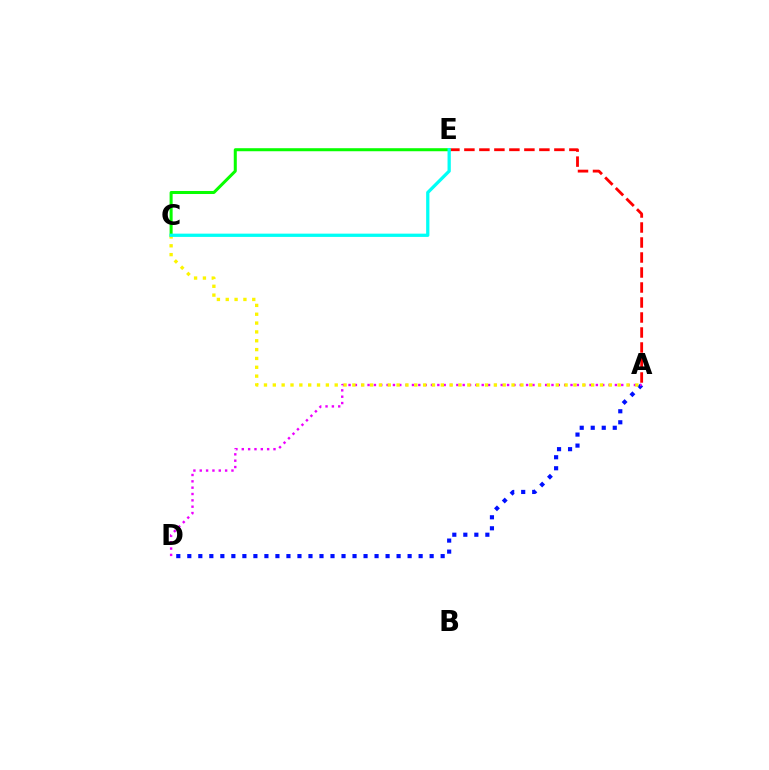{('A', 'E'): [{'color': '#ff0000', 'line_style': 'dashed', 'thickness': 2.04}], ('A', 'D'): [{'color': '#0010ff', 'line_style': 'dotted', 'thickness': 2.99}, {'color': '#ee00ff', 'line_style': 'dotted', 'thickness': 1.72}], ('C', 'E'): [{'color': '#08ff00', 'line_style': 'solid', 'thickness': 2.18}, {'color': '#00fff6', 'line_style': 'solid', 'thickness': 2.35}], ('A', 'C'): [{'color': '#fcf500', 'line_style': 'dotted', 'thickness': 2.4}]}